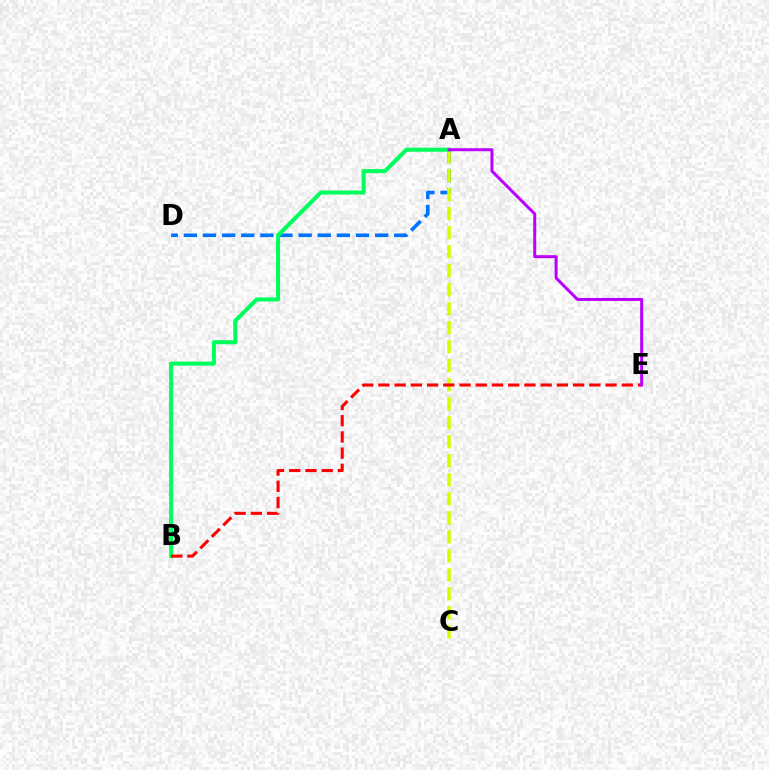{('A', 'D'): [{'color': '#0074ff', 'line_style': 'dashed', 'thickness': 2.6}], ('A', 'C'): [{'color': '#d1ff00', 'line_style': 'dashed', 'thickness': 2.58}], ('A', 'B'): [{'color': '#00ff5c', 'line_style': 'solid', 'thickness': 2.9}], ('B', 'E'): [{'color': '#ff0000', 'line_style': 'dashed', 'thickness': 2.2}], ('A', 'E'): [{'color': '#b900ff', 'line_style': 'solid', 'thickness': 2.15}]}